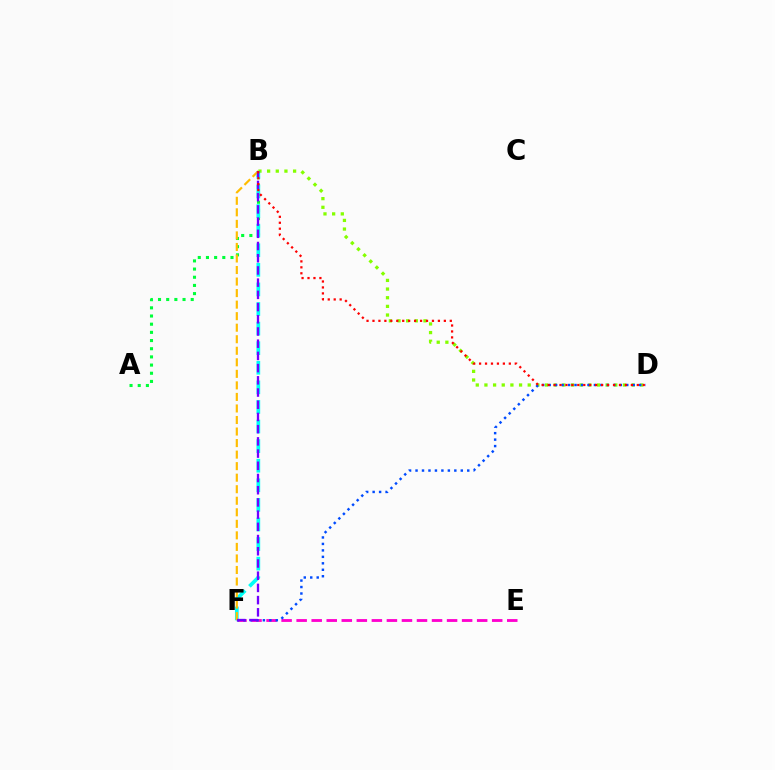{('E', 'F'): [{'color': '#ff00cf', 'line_style': 'dashed', 'thickness': 2.04}], ('A', 'B'): [{'color': '#00ff39', 'line_style': 'dotted', 'thickness': 2.22}], ('B', 'D'): [{'color': '#84ff00', 'line_style': 'dotted', 'thickness': 2.35}, {'color': '#ff0000', 'line_style': 'dotted', 'thickness': 1.62}], ('B', 'F'): [{'color': '#00fff6', 'line_style': 'dashed', 'thickness': 2.66}, {'color': '#ffbd00', 'line_style': 'dashed', 'thickness': 1.57}, {'color': '#7200ff', 'line_style': 'dashed', 'thickness': 1.66}], ('D', 'F'): [{'color': '#004bff', 'line_style': 'dotted', 'thickness': 1.76}]}